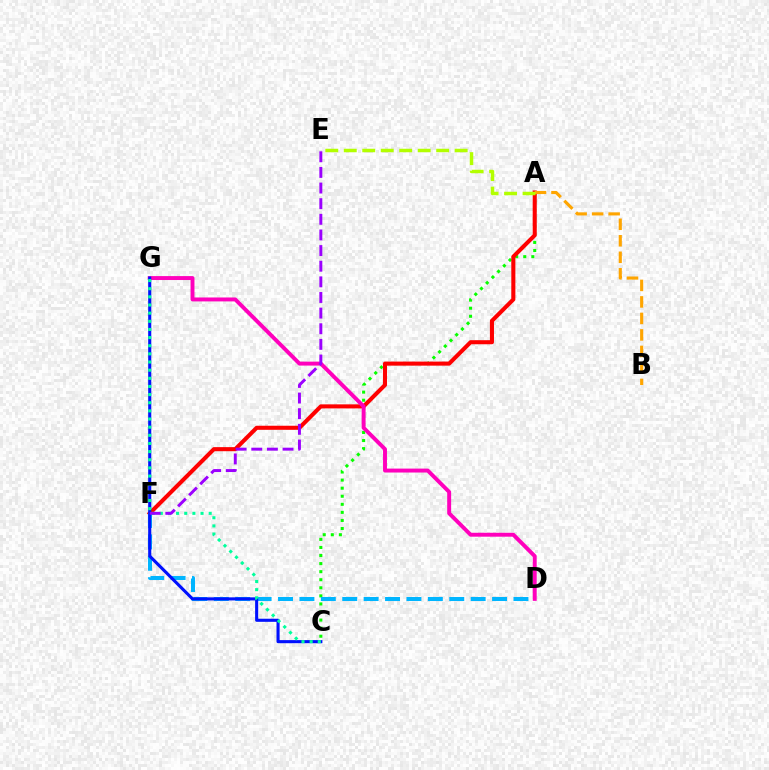{('A', 'C'): [{'color': '#08ff00', 'line_style': 'dotted', 'thickness': 2.19}], ('A', 'F'): [{'color': '#ff0000', 'line_style': 'solid', 'thickness': 2.93}], ('D', 'F'): [{'color': '#00b5ff', 'line_style': 'dashed', 'thickness': 2.91}], ('A', 'B'): [{'color': '#ffa500', 'line_style': 'dashed', 'thickness': 2.24}], ('D', 'G'): [{'color': '#ff00bd', 'line_style': 'solid', 'thickness': 2.83}], ('C', 'G'): [{'color': '#0010ff', 'line_style': 'solid', 'thickness': 2.23}, {'color': '#00ff9d', 'line_style': 'dotted', 'thickness': 2.21}], ('A', 'E'): [{'color': '#b3ff00', 'line_style': 'dashed', 'thickness': 2.51}], ('E', 'F'): [{'color': '#9b00ff', 'line_style': 'dashed', 'thickness': 2.12}]}